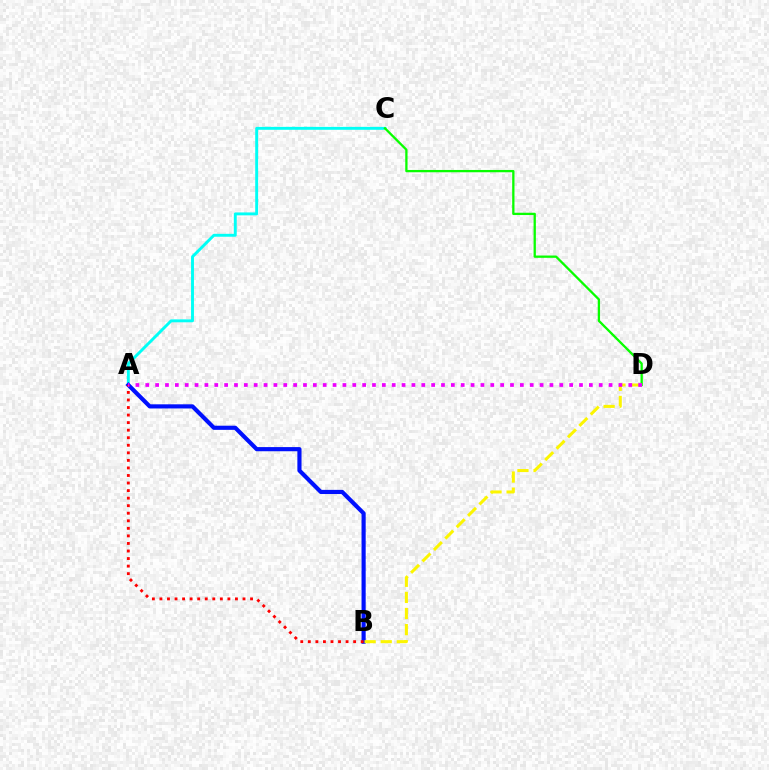{('A', 'C'): [{'color': '#00fff6', 'line_style': 'solid', 'thickness': 2.1}], ('A', 'B'): [{'color': '#0010ff', 'line_style': 'solid', 'thickness': 2.99}, {'color': '#ff0000', 'line_style': 'dotted', 'thickness': 2.05}], ('C', 'D'): [{'color': '#08ff00', 'line_style': 'solid', 'thickness': 1.65}], ('B', 'D'): [{'color': '#fcf500', 'line_style': 'dashed', 'thickness': 2.19}], ('A', 'D'): [{'color': '#ee00ff', 'line_style': 'dotted', 'thickness': 2.68}]}